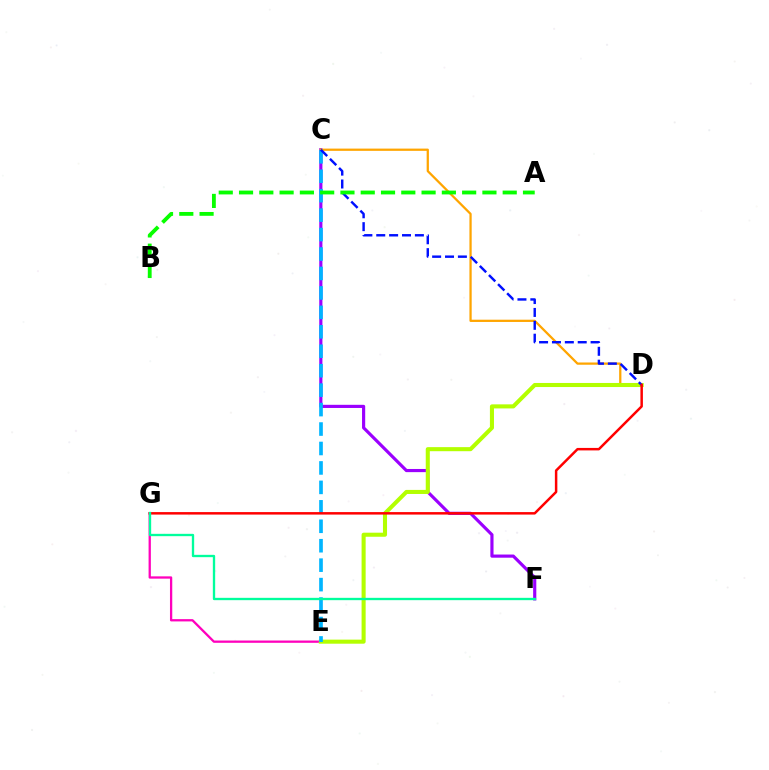{('C', 'F'): [{'color': '#9b00ff', 'line_style': 'solid', 'thickness': 2.28}], ('C', 'D'): [{'color': '#ffa500', 'line_style': 'solid', 'thickness': 1.63}, {'color': '#0010ff', 'line_style': 'dashed', 'thickness': 1.75}], ('E', 'G'): [{'color': '#ff00bd', 'line_style': 'solid', 'thickness': 1.65}], ('D', 'E'): [{'color': '#b3ff00', 'line_style': 'solid', 'thickness': 2.93}], ('C', 'E'): [{'color': '#00b5ff', 'line_style': 'dashed', 'thickness': 2.64}], ('D', 'G'): [{'color': '#ff0000', 'line_style': 'solid', 'thickness': 1.79}], ('F', 'G'): [{'color': '#00ff9d', 'line_style': 'solid', 'thickness': 1.68}], ('A', 'B'): [{'color': '#08ff00', 'line_style': 'dashed', 'thickness': 2.76}]}